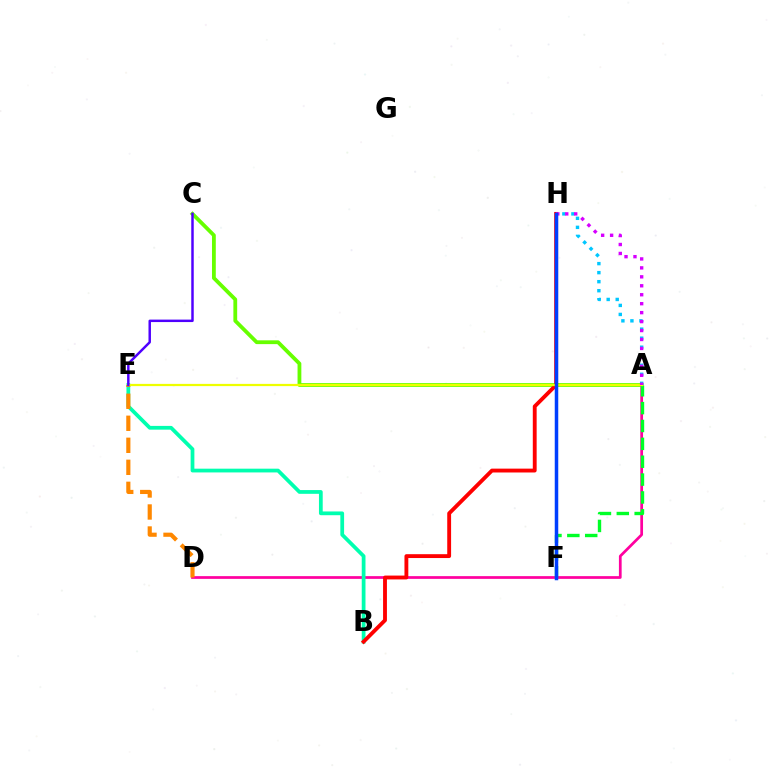{('A', 'C'): [{'color': '#66ff00', 'line_style': 'solid', 'thickness': 2.73}], ('A', 'D'): [{'color': '#ff00a0', 'line_style': 'solid', 'thickness': 1.97}], ('A', 'H'): [{'color': '#00c7ff', 'line_style': 'dotted', 'thickness': 2.45}, {'color': '#d600ff', 'line_style': 'dotted', 'thickness': 2.43}], ('B', 'E'): [{'color': '#00ffaf', 'line_style': 'solid', 'thickness': 2.7}], ('B', 'H'): [{'color': '#ff0000', 'line_style': 'solid', 'thickness': 2.78}], ('A', 'F'): [{'color': '#00ff27', 'line_style': 'dashed', 'thickness': 2.43}], ('D', 'E'): [{'color': '#ff8800', 'line_style': 'dashed', 'thickness': 2.99}], ('A', 'E'): [{'color': '#eeff00', 'line_style': 'solid', 'thickness': 1.61}], ('C', 'E'): [{'color': '#4f00ff', 'line_style': 'solid', 'thickness': 1.78}], ('F', 'H'): [{'color': '#003fff', 'line_style': 'solid', 'thickness': 2.52}]}